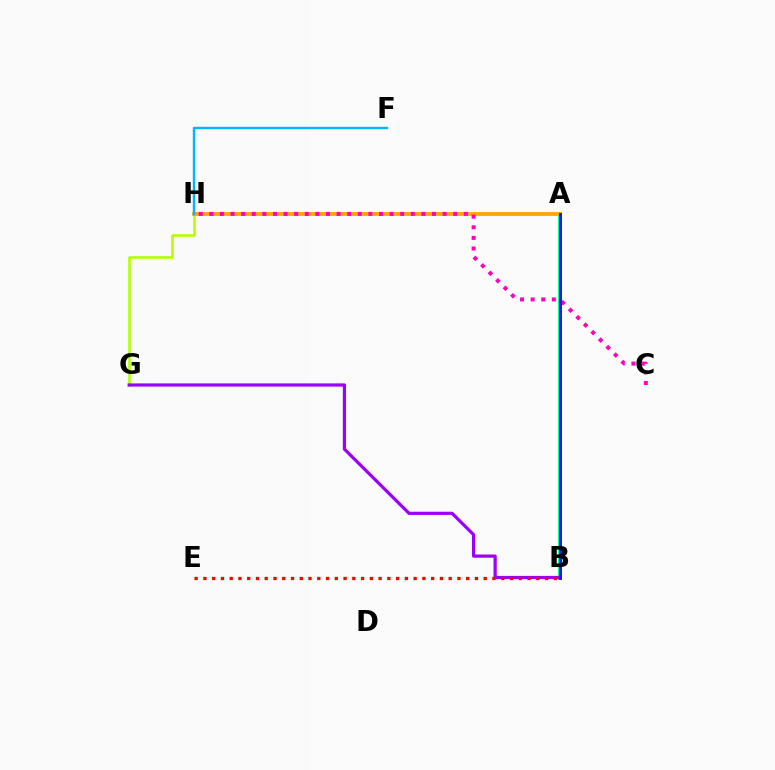{('A', 'B'): [{'color': '#08ff00', 'line_style': 'solid', 'thickness': 2.74}, {'color': '#00ff9d', 'line_style': 'solid', 'thickness': 2.8}, {'color': '#0010ff', 'line_style': 'solid', 'thickness': 2.0}], ('G', 'H'): [{'color': '#b3ff00', 'line_style': 'solid', 'thickness': 1.89}], ('B', 'G'): [{'color': '#9b00ff', 'line_style': 'solid', 'thickness': 2.31}], ('A', 'H'): [{'color': '#ffa500', 'line_style': 'solid', 'thickness': 2.71}], ('C', 'H'): [{'color': '#ff00bd', 'line_style': 'dotted', 'thickness': 2.88}], ('B', 'E'): [{'color': '#ff0000', 'line_style': 'dotted', 'thickness': 2.38}], ('F', 'H'): [{'color': '#00b5ff', 'line_style': 'solid', 'thickness': 1.71}]}